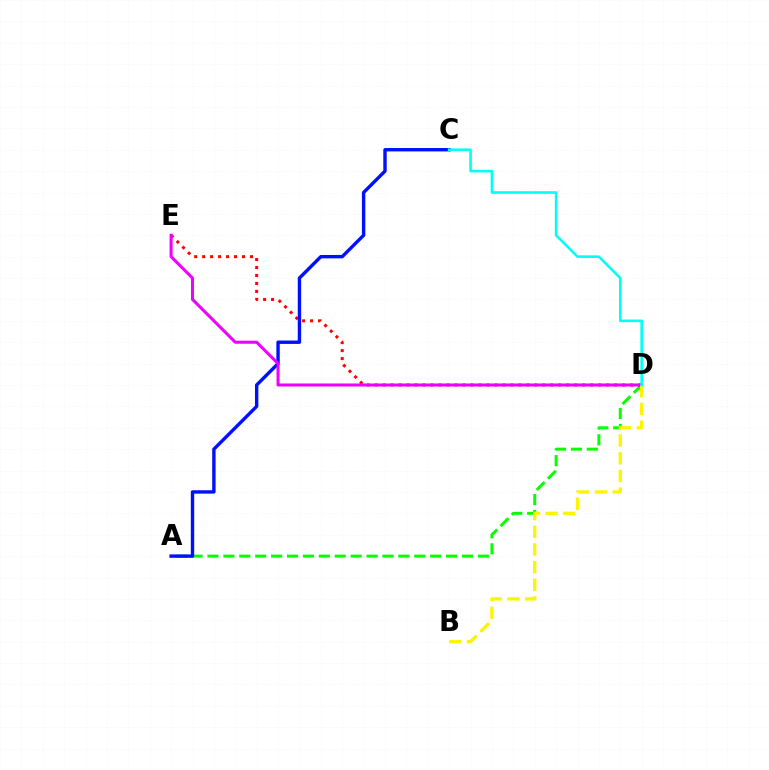{('A', 'D'): [{'color': '#08ff00', 'line_style': 'dashed', 'thickness': 2.16}], ('D', 'E'): [{'color': '#ff0000', 'line_style': 'dotted', 'thickness': 2.17}, {'color': '#ee00ff', 'line_style': 'solid', 'thickness': 2.19}], ('A', 'C'): [{'color': '#0010ff', 'line_style': 'solid', 'thickness': 2.44}], ('B', 'D'): [{'color': '#fcf500', 'line_style': 'dashed', 'thickness': 2.4}], ('C', 'D'): [{'color': '#00fff6', 'line_style': 'solid', 'thickness': 1.87}]}